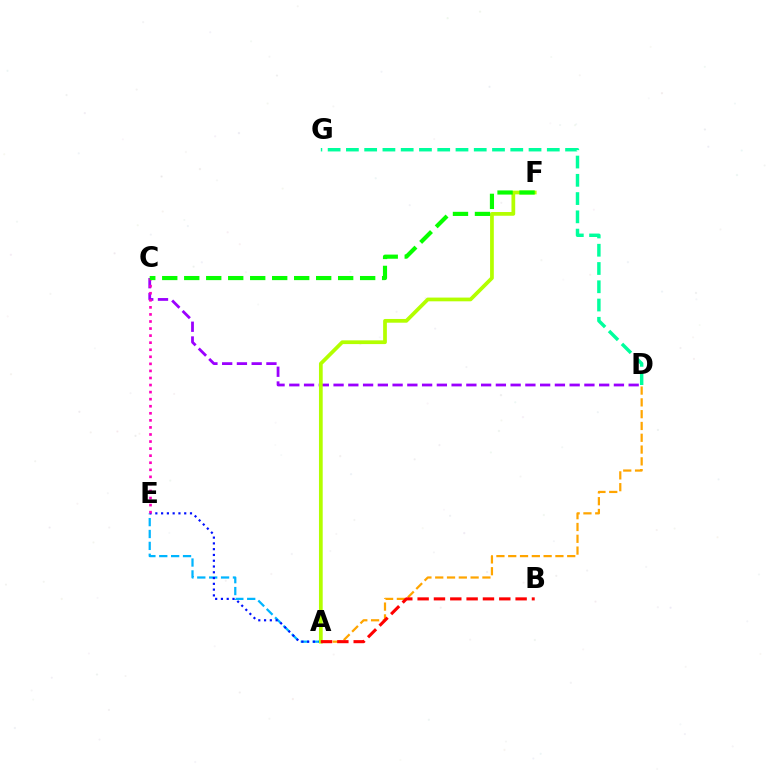{('A', 'E'): [{'color': '#00b5ff', 'line_style': 'dashed', 'thickness': 1.61}, {'color': '#0010ff', 'line_style': 'dotted', 'thickness': 1.57}], ('C', 'D'): [{'color': '#9b00ff', 'line_style': 'dashed', 'thickness': 2.0}], ('A', 'D'): [{'color': '#ffa500', 'line_style': 'dashed', 'thickness': 1.6}], ('C', 'E'): [{'color': '#ff00bd', 'line_style': 'dotted', 'thickness': 1.92}], ('A', 'F'): [{'color': '#b3ff00', 'line_style': 'solid', 'thickness': 2.69}], ('C', 'F'): [{'color': '#08ff00', 'line_style': 'dashed', 'thickness': 2.99}], ('A', 'B'): [{'color': '#ff0000', 'line_style': 'dashed', 'thickness': 2.22}], ('D', 'G'): [{'color': '#00ff9d', 'line_style': 'dashed', 'thickness': 2.48}]}